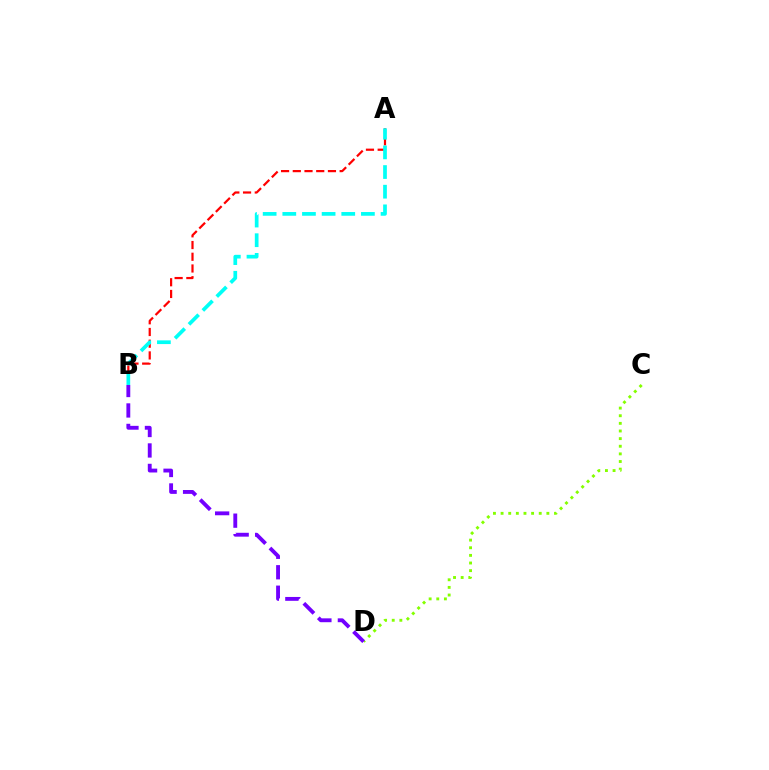{('C', 'D'): [{'color': '#84ff00', 'line_style': 'dotted', 'thickness': 2.07}], ('B', 'D'): [{'color': '#7200ff', 'line_style': 'dashed', 'thickness': 2.78}], ('A', 'B'): [{'color': '#ff0000', 'line_style': 'dashed', 'thickness': 1.59}, {'color': '#00fff6', 'line_style': 'dashed', 'thickness': 2.67}]}